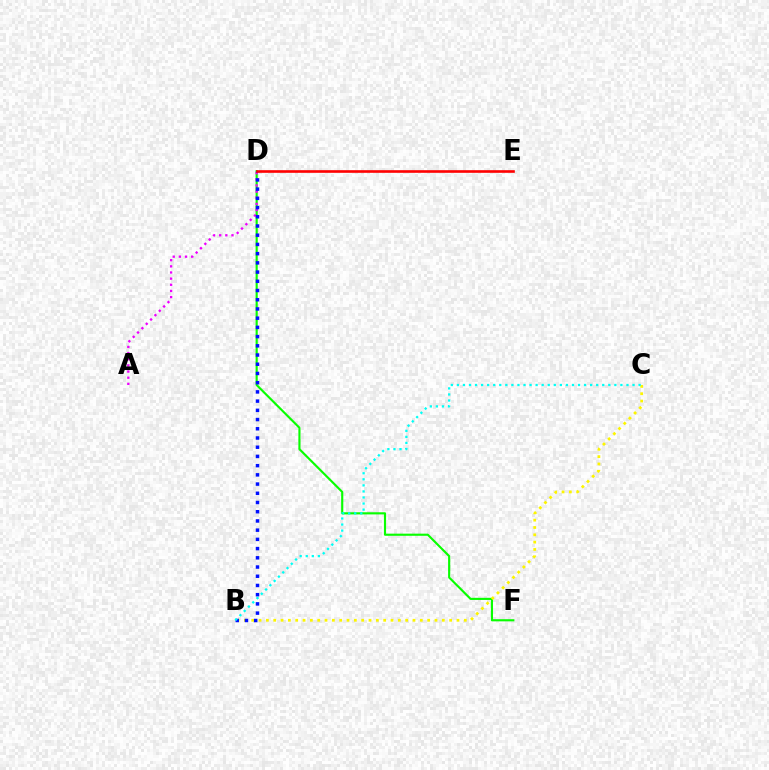{('D', 'F'): [{'color': '#08ff00', 'line_style': 'solid', 'thickness': 1.54}], ('B', 'C'): [{'color': '#fcf500', 'line_style': 'dotted', 'thickness': 1.99}, {'color': '#00fff6', 'line_style': 'dotted', 'thickness': 1.65}], ('A', 'D'): [{'color': '#ee00ff', 'line_style': 'dotted', 'thickness': 1.67}], ('B', 'D'): [{'color': '#0010ff', 'line_style': 'dotted', 'thickness': 2.5}], ('D', 'E'): [{'color': '#ff0000', 'line_style': 'solid', 'thickness': 1.9}]}